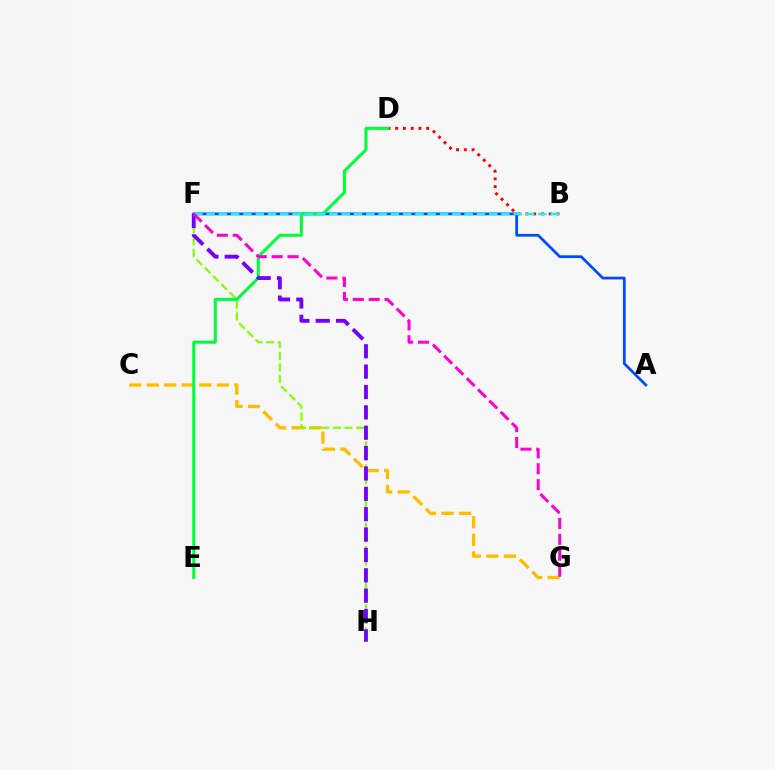{('B', 'D'): [{'color': '#ff0000', 'line_style': 'dotted', 'thickness': 2.1}], ('C', 'G'): [{'color': '#ffbd00', 'line_style': 'dashed', 'thickness': 2.38}], ('A', 'F'): [{'color': '#004bff', 'line_style': 'solid', 'thickness': 1.97}], ('F', 'H'): [{'color': '#84ff00', 'line_style': 'dashed', 'thickness': 1.58}, {'color': '#7200ff', 'line_style': 'dashed', 'thickness': 2.77}], ('D', 'E'): [{'color': '#00ff39', 'line_style': 'solid', 'thickness': 2.18}], ('B', 'F'): [{'color': '#00fff6', 'line_style': 'dashed', 'thickness': 1.67}], ('F', 'G'): [{'color': '#ff00cf', 'line_style': 'dashed', 'thickness': 2.16}]}